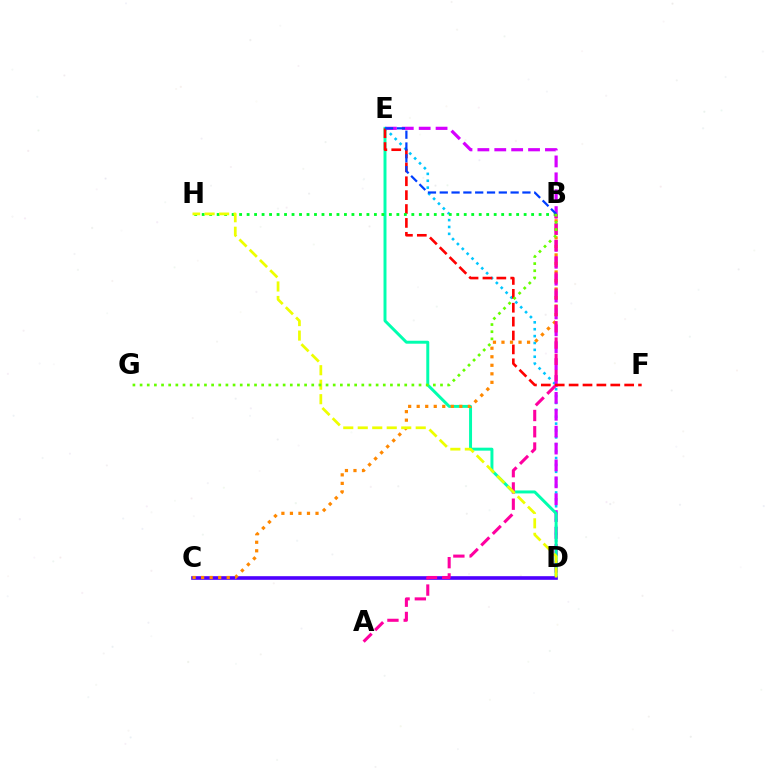{('D', 'E'): [{'color': '#00c7ff', 'line_style': 'dotted', 'thickness': 1.87}, {'color': '#d600ff', 'line_style': 'dashed', 'thickness': 2.29}, {'color': '#00ffaf', 'line_style': 'solid', 'thickness': 2.13}], ('C', 'D'): [{'color': '#4f00ff', 'line_style': 'solid', 'thickness': 2.62}], ('B', 'C'): [{'color': '#ff8800', 'line_style': 'dotted', 'thickness': 2.32}], ('E', 'F'): [{'color': '#ff0000', 'line_style': 'dashed', 'thickness': 1.89}], ('B', 'H'): [{'color': '#00ff27', 'line_style': 'dotted', 'thickness': 2.03}], ('B', 'E'): [{'color': '#003fff', 'line_style': 'dashed', 'thickness': 1.6}], ('A', 'B'): [{'color': '#ff00a0', 'line_style': 'dashed', 'thickness': 2.21}], ('D', 'H'): [{'color': '#eeff00', 'line_style': 'dashed', 'thickness': 1.97}], ('B', 'G'): [{'color': '#66ff00', 'line_style': 'dotted', 'thickness': 1.94}]}